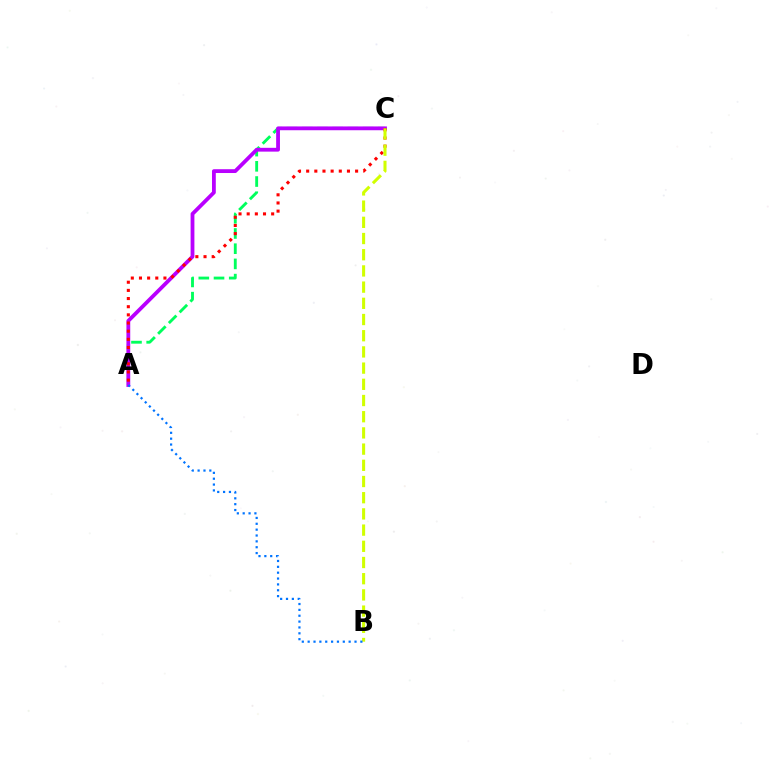{('A', 'C'): [{'color': '#00ff5c', 'line_style': 'dashed', 'thickness': 2.07}, {'color': '#b900ff', 'line_style': 'solid', 'thickness': 2.74}, {'color': '#ff0000', 'line_style': 'dotted', 'thickness': 2.22}], ('B', 'C'): [{'color': '#d1ff00', 'line_style': 'dashed', 'thickness': 2.2}], ('A', 'B'): [{'color': '#0074ff', 'line_style': 'dotted', 'thickness': 1.59}]}